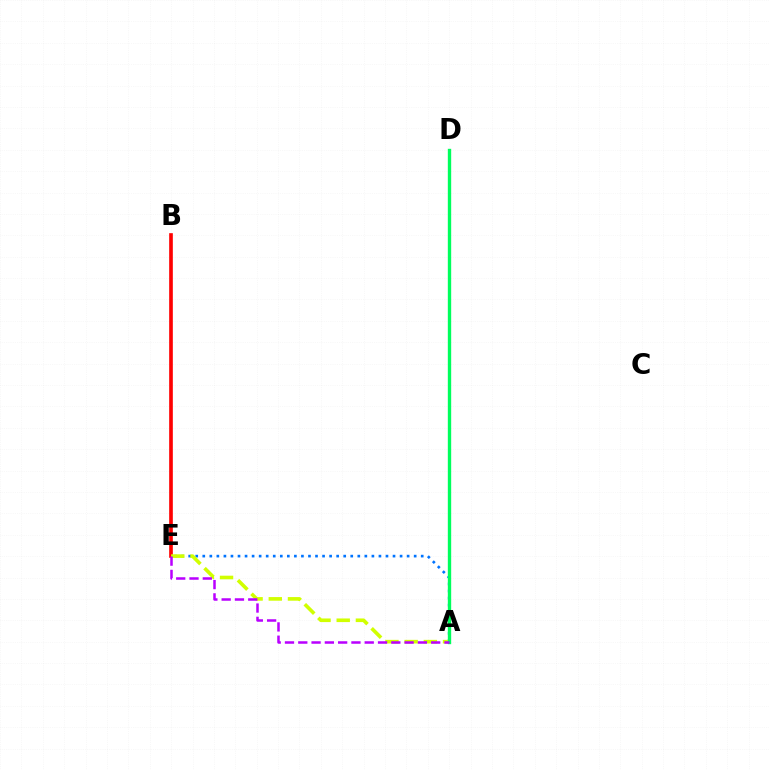{('A', 'E'): [{'color': '#0074ff', 'line_style': 'dotted', 'thickness': 1.91}, {'color': '#d1ff00', 'line_style': 'dashed', 'thickness': 2.61}, {'color': '#b900ff', 'line_style': 'dashed', 'thickness': 1.81}], ('B', 'E'): [{'color': '#ff0000', 'line_style': 'solid', 'thickness': 2.63}], ('A', 'D'): [{'color': '#00ff5c', 'line_style': 'solid', 'thickness': 2.42}]}